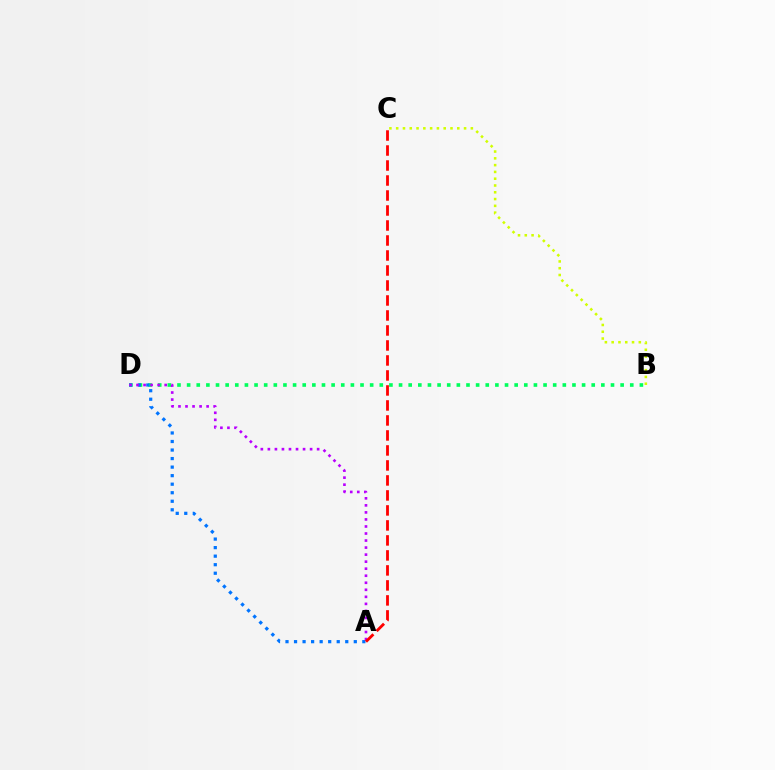{('B', 'D'): [{'color': '#00ff5c', 'line_style': 'dotted', 'thickness': 2.62}], ('A', 'D'): [{'color': '#0074ff', 'line_style': 'dotted', 'thickness': 2.32}, {'color': '#b900ff', 'line_style': 'dotted', 'thickness': 1.91}], ('B', 'C'): [{'color': '#d1ff00', 'line_style': 'dotted', 'thickness': 1.84}], ('A', 'C'): [{'color': '#ff0000', 'line_style': 'dashed', 'thickness': 2.04}]}